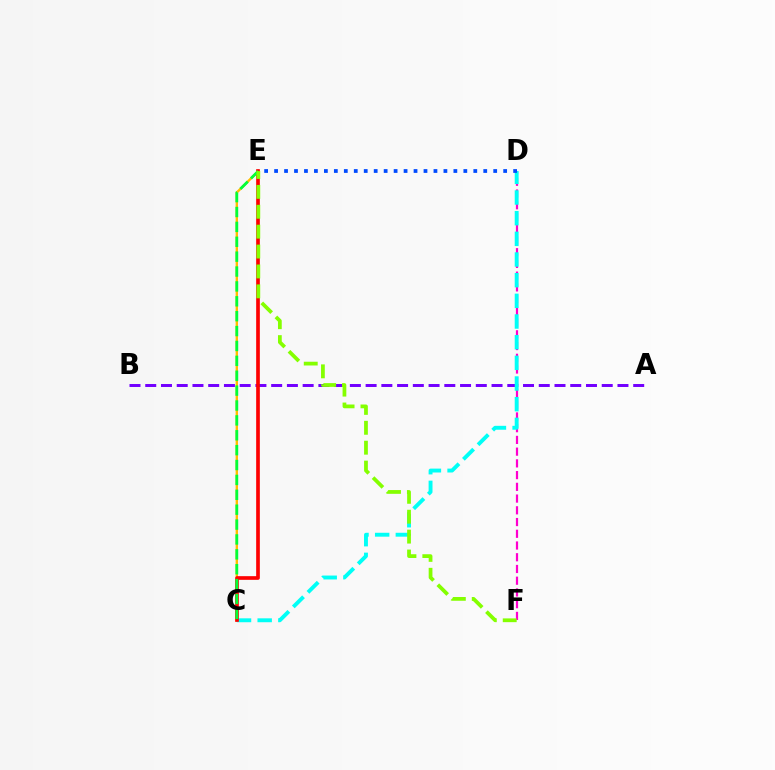{('D', 'F'): [{'color': '#ff00cf', 'line_style': 'dashed', 'thickness': 1.59}], ('A', 'B'): [{'color': '#7200ff', 'line_style': 'dashed', 'thickness': 2.14}], ('C', 'E'): [{'color': '#ffbd00', 'line_style': 'solid', 'thickness': 1.72}, {'color': '#ff0000', 'line_style': 'solid', 'thickness': 2.64}, {'color': '#00ff39', 'line_style': 'dashed', 'thickness': 2.02}], ('C', 'D'): [{'color': '#00fff6', 'line_style': 'dashed', 'thickness': 2.81}], ('D', 'E'): [{'color': '#004bff', 'line_style': 'dotted', 'thickness': 2.71}], ('E', 'F'): [{'color': '#84ff00', 'line_style': 'dashed', 'thickness': 2.7}]}